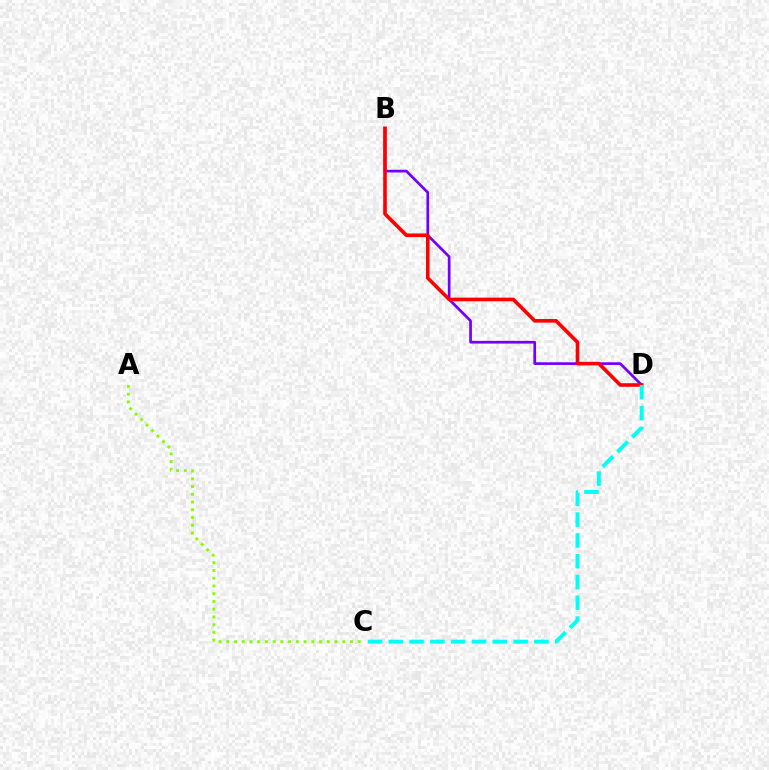{('A', 'C'): [{'color': '#84ff00', 'line_style': 'dotted', 'thickness': 2.1}], ('B', 'D'): [{'color': '#7200ff', 'line_style': 'solid', 'thickness': 1.95}, {'color': '#ff0000', 'line_style': 'solid', 'thickness': 2.6}], ('C', 'D'): [{'color': '#00fff6', 'line_style': 'dashed', 'thickness': 2.83}]}